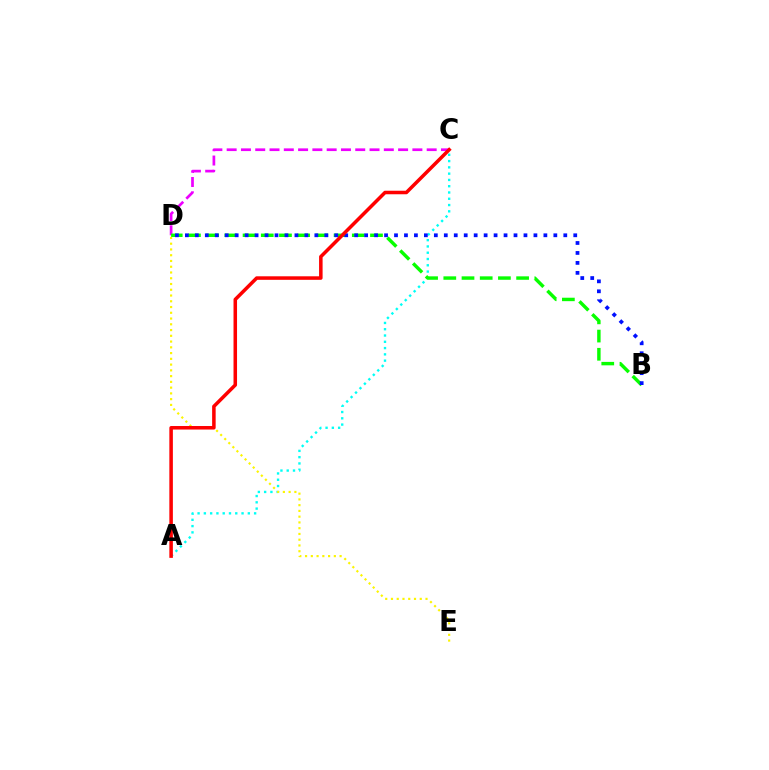{('A', 'C'): [{'color': '#00fff6', 'line_style': 'dotted', 'thickness': 1.71}, {'color': '#ff0000', 'line_style': 'solid', 'thickness': 2.54}], ('C', 'D'): [{'color': '#ee00ff', 'line_style': 'dashed', 'thickness': 1.94}], ('B', 'D'): [{'color': '#08ff00', 'line_style': 'dashed', 'thickness': 2.47}, {'color': '#0010ff', 'line_style': 'dotted', 'thickness': 2.71}], ('D', 'E'): [{'color': '#fcf500', 'line_style': 'dotted', 'thickness': 1.56}]}